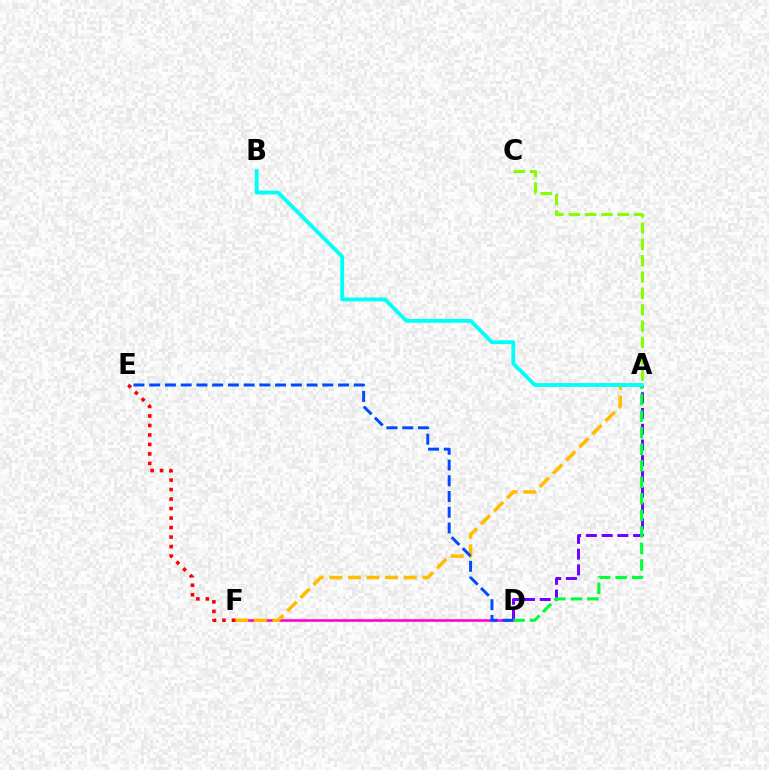{('A', 'D'): [{'color': '#7200ff', 'line_style': 'dashed', 'thickness': 2.14}, {'color': '#00ff39', 'line_style': 'dashed', 'thickness': 2.25}], ('D', 'F'): [{'color': '#ff00cf', 'line_style': 'solid', 'thickness': 1.86}], ('A', 'F'): [{'color': '#ffbd00', 'line_style': 'dashed', 'thickness': 2.53}], ('A', 'C'): [{'color': '#84ff00', 'line_style': 'dashed', 'thickness': 2.22}], ('E', 'F'): [{'color': '#ff0000', 'line_style': 'dotted', 'thickness': 2.58}], ('D', 'E'): [{'color': '#004bff', 'line_style': 'dashed', 'thickness': 2.14}], ('A', 'B'): [{'color': '#00fff6', 'line_style': 'solid', 'thickness': 2.77}]}